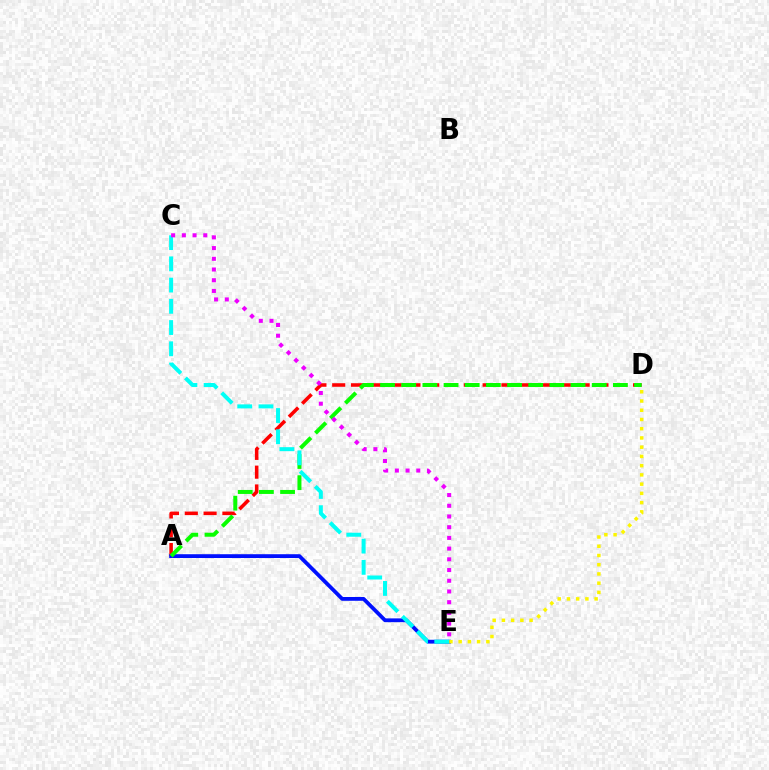{('A', 'D'): [{'color': '#ff0000', 'line_style': 'dashed', 'thickness': 2.55}, {'color': '#08ff00', 'line_style': 'dashed', 'thickness': 2.88}], ('A', 'E'): [{'color': '#0010ff', 'line_style': 'solid', 'thickness': 2.73}], ('C', 'E'): [{'color': '#00fff6', 'line_style': 'dashed', 'thickness': 2.88}, {'color': '#ee00ff', 'line_style': 'dotted', 'thickness': 2.91}], ('D', 'E'): [{'color': '#fcf500', 'line_style': 'dotted', 'thickness': 2.51}]}